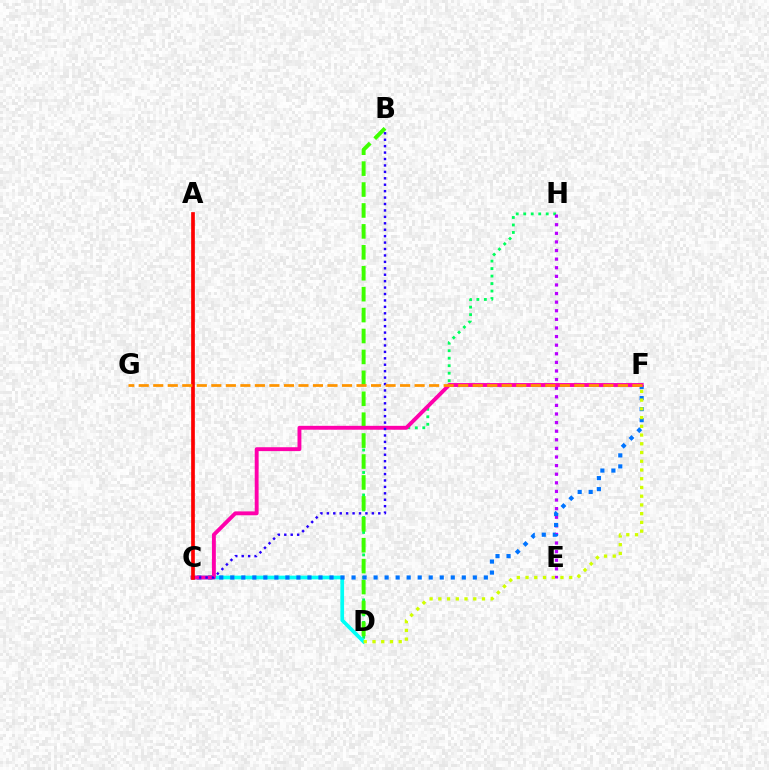{('D', 'H'): [{'color': '#00ff5c', 'line_style': 'dotted', 'thickness': 2.04}], ('E', 'H'): [{'color': '#b900ff', 'line_style': 'dotted', 'thickness': 2.34}], ('C', 'D'): [{'color': '#00fff6', 'line_style': 'solid', 'thickness': 2.67}], ('B', 'D'): [{'color': '#3dff00', 'line_style': 'dashed', 'thickness': 2.84}], ('C', 'F'): [{'color': '#0074ff', 'line_style': 'dotted', 'thickness': 3.0}, {'color': '#ff00ac', 'line_style': 'solid', 'thickness': 2.8}], ('B', 'C'): [{'color': '#2500ff', 'line_style': 'dotted', 'thickness': 1.75}], ('D', 'F'): [{'color': '#d1ff00', 'line_style': 'dotted', 'thickness': 2.37}], ('A', 'C'): [{'color': '#ff0000', 'line_style': 'solid', 'thickness': 2.65}], ('F', 'G'): [{'color': '#ff9400', 'line_style': 'dashed', 'thickness': 1.97}]}